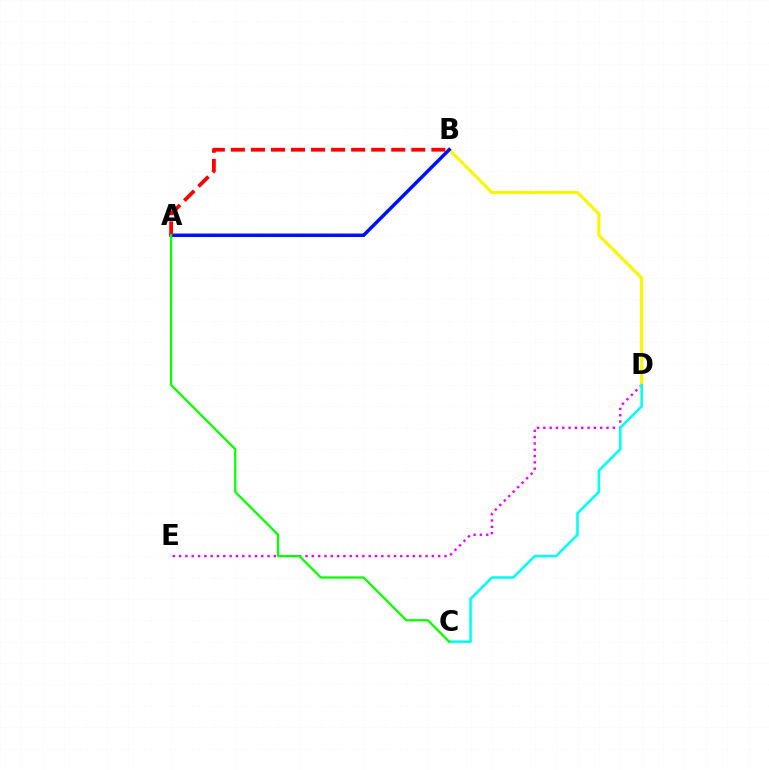{('D', 'E'): [{'color': '#ee00ff', 'line_style': 'dotted', 'thickness': 1.72}], ('B', 'D'): [{'color': '#fcf500', 'line_style': 'solid', 'thickness': 2.26}], ('A', 'B'): [{'color': '#0010ff', 'line_style': 'solid', 'thickness': 2.52}, {'color': '#ff0000', 'line_style': 'dashed', 'thickness': 2.72}], ('C', 'D'): [{'color': '#00fff6', 'line_style': 'solid', 'thickness': 1.85}], ('A', 'C'): [{'color': '#08ff00', 'line_style': 'solid', 'thickness': 1.63}]}